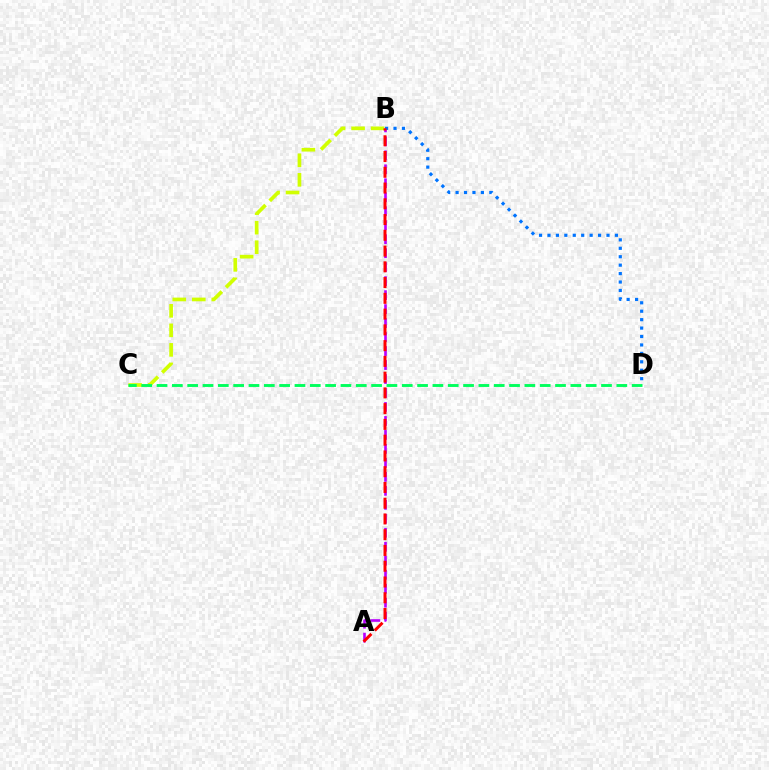{('A', 'B'): [{'color': '#b900ff', 'line_style': 'dashed', 'thickness': 1.9}, {'color': '#ff0000', 'line_style': 'dashed', 'thickness': 2.14}], ('B', 'C'): [{'color': '#d1ff00', 'line_style': 'dashed', 'thickness': 2.65}], ('B', 'D'): [{'color': '#0074ff', 'line_style': 'dotted', 'thickness': 2.29}], ('C', 'D'): [{'color': '#00ff5c', 'line_style': 'dashed', 'thickness': 2.08}]}